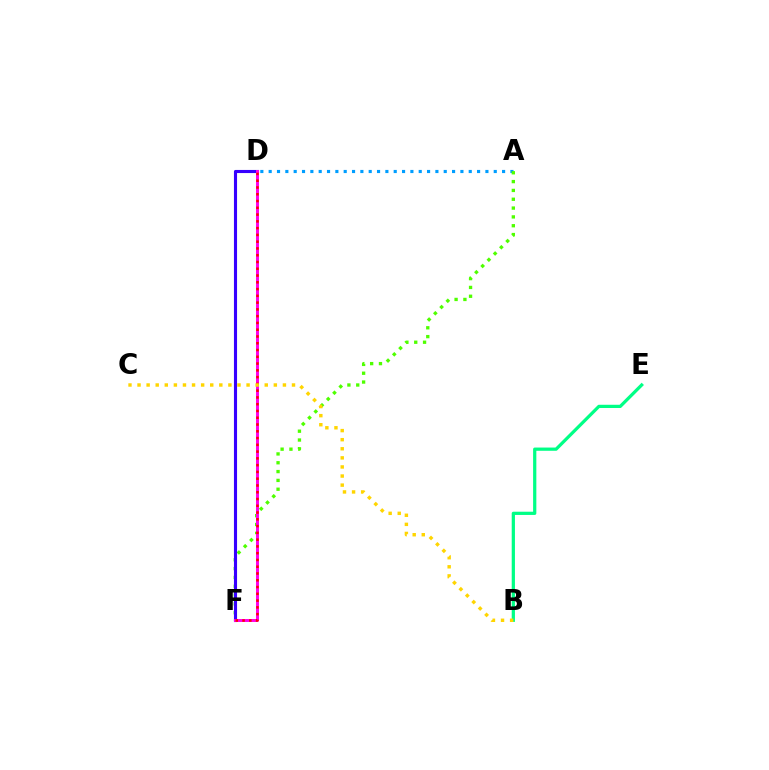{('A', 'D'): [{'color': '#009eff', 'line_style': 'dotted', 'thickness': 2.26}], ('A', 'F'): [{'color': '#4fff00', 'line_style': 'dotted', 'thickness': 2.4}], ('D', 'F'): [{'color': '#3700ff', 'line_style': 'solid', 'thickness': 2.24}, {'color': '#ff00ed', 'line_style': 'solid', 'thickness': 2.13}, {'color': '#ff0000', 'line_style': 'dotted', 'thickness': 1.84}], ('B', 'E'): [{'color': '#00ff86', 'line_style': 'solid', 'thickness': 2.33}], ('B', 'C'): [{'color': '#ffd500', 'line_style': 'dotted', 'thickness': 2.47}]}